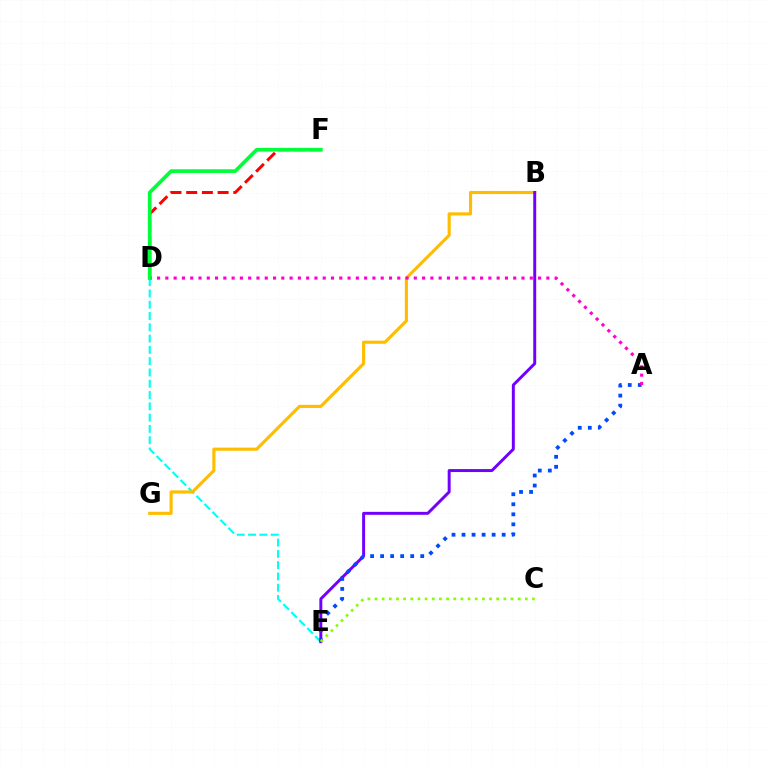{('D', 'F'): [{'color': '#ff0000', 'line_style': 'dashed', 'thickness': 2.13}, {'color': '#00ff39', 'line_style': 'solid', 'thickness': 2.65}], ('D', 'E'): [{'color': '#00fff6', 'line_style': 'dashed', 'thickness': 1.53}], ('B', 'G'): [{'color': '#ffbd00', 'line_style': 'solid', 'thickness': 2.26}], ('B', 'E'): [{'color': '#7200ff', 'line_style': 'solid', 'thickness': 2.13}], ('A', 'E'): [{'color': '#004bff', 'line_style': 'dotted', 'thickness': 2.73}], ('A', 'D'): [{'color': '#ff00cf', 'line_style': 'dotted', 'thickness': 2.25}], ('C', 'E'): [{'color': '#84ff00', 'line_style': 'dotted', 'thickness': 1.94}]}